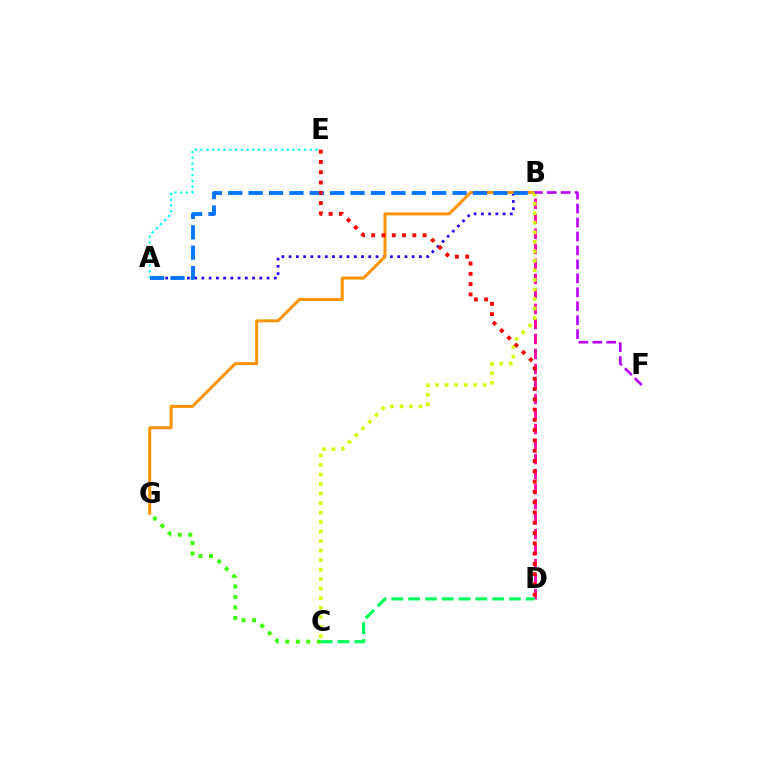{('A', 'B'): [{'color': '#2500ff', 'line_style': 'dotted', 'thickness': 1.97}, {'color': '#0074ff', 'line_style': 'dashed', 'thickness': 2.77}], ('B', 'G'): [{'color': '#ff9400', 'line_style': 'solid', 'thickness': 2.18}], ('B', 'D'): [{'color': '#ff00ac', 'line_style': 'dashed', 'thickness': 2.04}], ('A', 'E'): [{'color': '#00fff6', 'line_style': 'dotted', 'thickness': 1.56}], ('B', 'C'): [{'color': '#d1ff00', 'line_style': 'dotted', 'thickness': 2.58}], ('B', 'F'): [{'color': '#b900ff', 'line_style': 'dashed', 'thickness': 1.9}], ('C', 'G'): [{'color': '#3dff00', 'line_style': 'dotted', 'thickness': 2.86}], ('C', 'D'): [{'color': '#00ff5c', 'line_style': 'dashed', 'thickness': 2.28}], ('D', 'E'): [{'color': '#ff0000', 'line_style': 'dotted', 'thickness': 2.79}]}